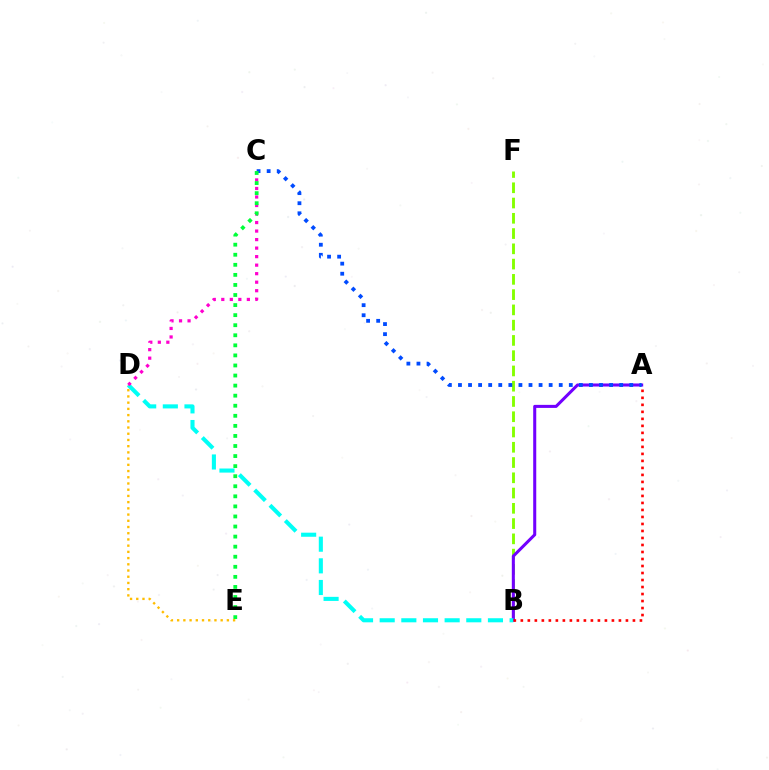{('B', 'F'): [{'color': '#84ff00', 'line_style': 'dashed', 'thickness': 2.07}], ('A', 'B'): [{'color': '#7200ff', 'line_style': 'solid', 'thickness': 2.19}, {'color': '#ff0000', 'line_style': 'dotted', 'thickness': 1.9}], ('B', 'D'): [{'color': '#00fff6', 'line_style': 'dashed', 'thickness': 2.94}], ('C', 'D'): [{'color': '#ff00cf', 'line_style': 'dotted', 'thickness': 2.31}], ('A', 'C'): [{'color': '#004bff', 'line_style': 'dotted', 'thickness': 2.74}], ('D', 'E'): [{'color': '#ffbd00', 'line_style': 'dotted', 'thickness': 1.69}], ('C', 'E'): [{'color': '#00ff39', 'line_style': 'dotted', 'thickness': 2.73}]}